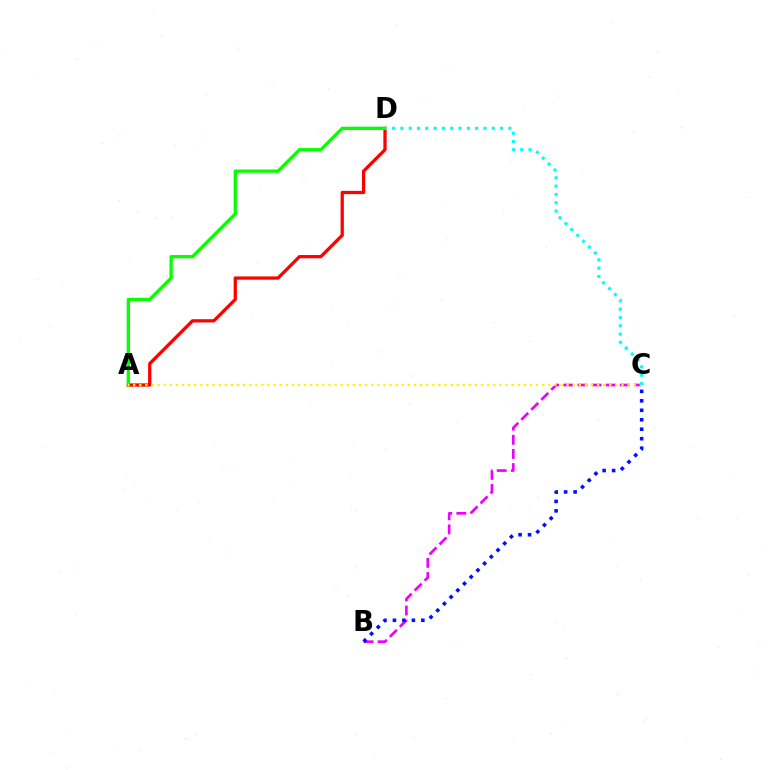{('A', 'D'): [{'color': '#ff0000', 'line_style': 'solid', 'thickness': 2.35}, {'color': '#08ff00', 'line_style': 'solid', 'thickness': 2.38}], ('B', 'C'): [{'color': '#ee00ff', 'line_style': 'dashed', 'thickness': 1.92}, {'color': '#0010ff', 'line_style': 'dotted', 'thickness': 2.57}], ('A', 'C'): [{'color': '#fcf500', 'line_style': 'dotted', 'thickness': 1.66}], ('C', 'D'): [{'color': '#00fff6', 'line_style': 'dotted', 'thickness': 2.26}]}